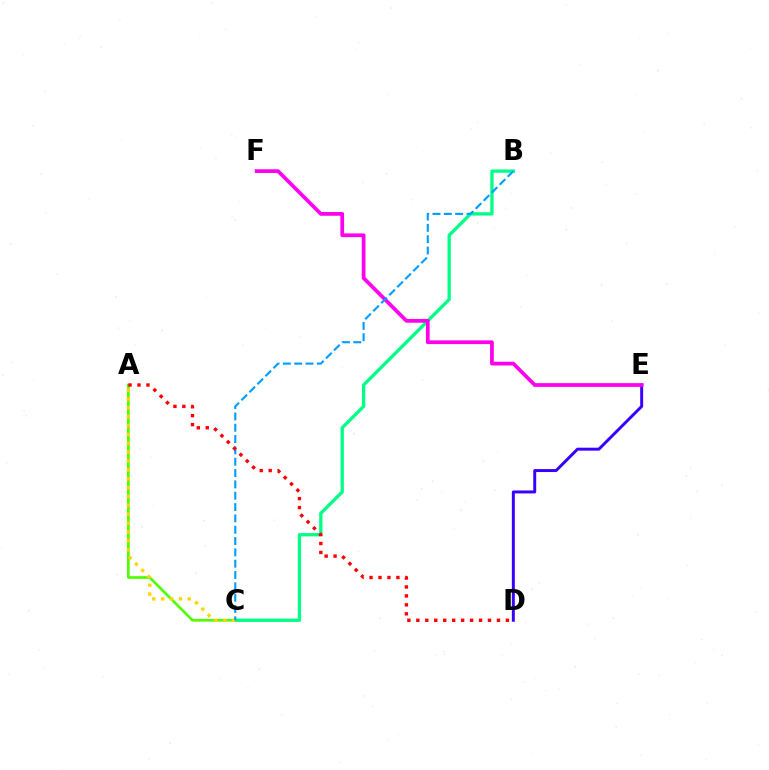{('A', 'C'): [{'color': '#4fff00', 'line_style': 'solid', 'thickness': 1.93}, {'color': '#ffd500', 'line_style': 'dotted', 'thickness': 2.41}], ('D', 'E'): [{'color': '#3700ff', 'line_style': 'solid', 'thickness': 2.13}], ('B', 'C'): [{'color': '#00ff86', 'line_style': 'solid', 'thickness': 2.38}, {'color': '#009eff', 'line_style': 'dashed', 'thickness': 1.54}], ('E', 'F'): [{'color': '#ff00ed', 'line_style': 'solid', 'thickness': 2.69}], ('A', 'D'): [{'color': '#ff0000', 'line_style': 'dotted', 'thickness': 2.43}]}